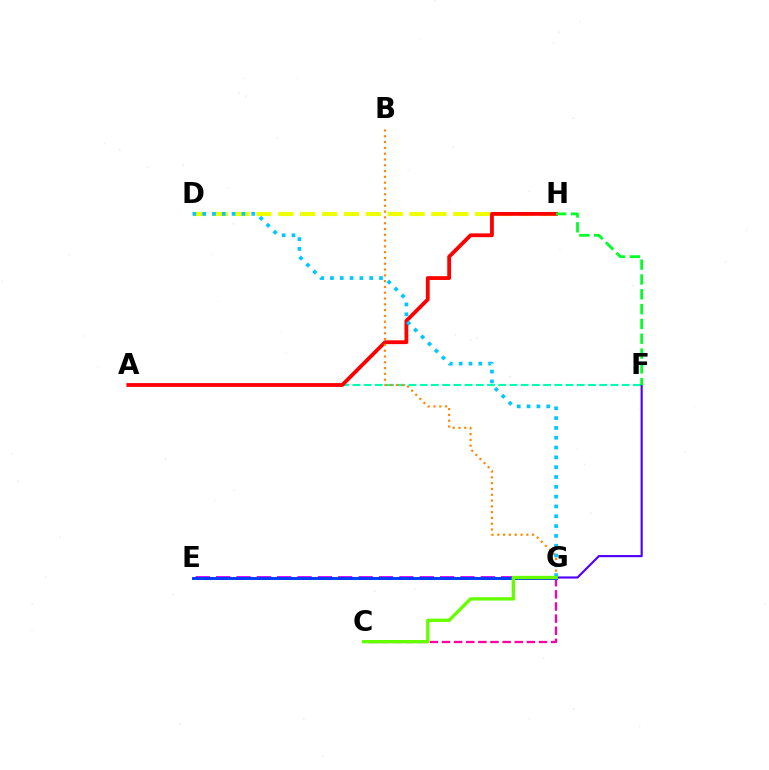{('D', 'H'): [{'color': '#eeff00', 'line_style': 'dashed', 'thickness': 2.97}], ('C', 'G'): [{'color': '#ff00a0', 'line_style': 'dashed', 'thickness': 1.65}, {'color': '#66ff00', 'line_style': 'solid', 'thickness': 2.4}], ('A', 'F'): [{'color': '#00ffaf', 'line_style': 'dashed', 'thickness': 1.52}], ('A', 'H'): [{'color': '#ff0000', 'line_style': 'solid', 'thickness': 2.74}], ('B', 'G'): [{'color': '#ff8800', 'line_style': 'dotted', 'thickness': 1.57}], ('D', 'G'): [{'color': '#00c7ff', 'line_style': 'dotted', 'thickness': 2.67}], ('E', 'G'): [{'color': '#d600ff', 'line_style': 'dashed', 'thickness': 2.77}, {'color': '#003fff', 'line_style': 'solid', 'thickness': 2.12}], ('F', 'G'): [{'color': '#4f00ff', 'line_style': 'solid', 'thickness': 1.55}], ('F', 'H'): [{'color': '#00ff27', 'line_style': 'dashed', 'thickness': 2.01}]}